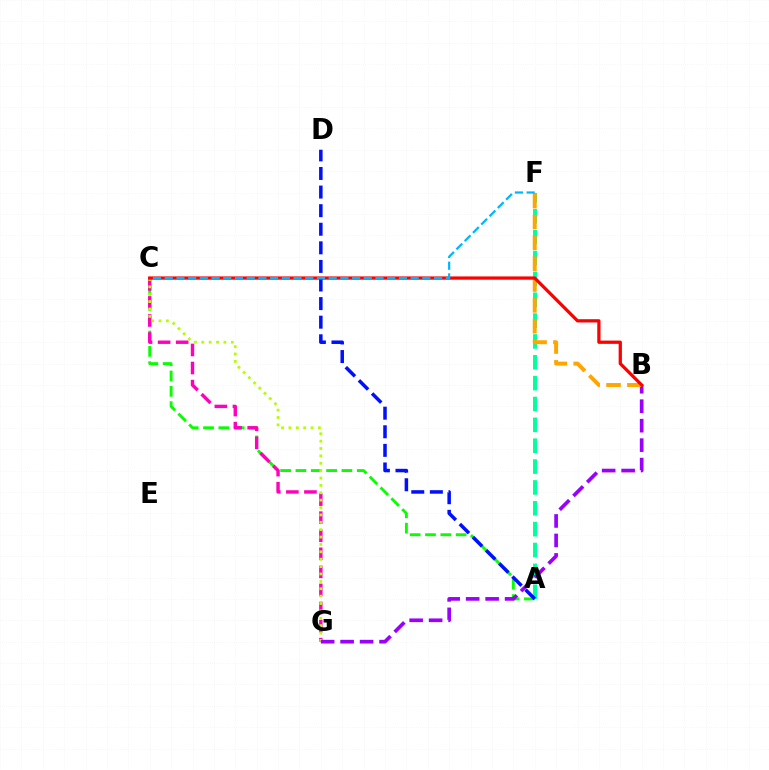{('A', 'C'): [{'color': '#08ff00', 'line_style': 'dashed', 'thickness': 2.08}], ('A', 'F'): [{'color': '#00ff9d', 'line_style': 'dashed', 'thickness': 2.83}], ('C', 'G'): [{'color': '#ff00bd', 'line_style': 'dashed', 'thickness': 2.45}, {'color': '#b3ff00', 'line_style': 'dotted', 'thickness': 2.01}], ('B', 'G'): [{'color': '#9b00ff', 'line_style': 'dashed', 'thickness': 2.65}], ('A', 'D'): [{'color': '#0010ff', 'line_style': 'dashed', 'thickness': 2.53}], ('B', 'F'): [{'color': '#ffa500', 'line_style': 'dashed', 'thickness': 2.83}], ('B', 'C'): [{'color': '#ff0000', 'line_style': 'solid', 'thickness': 2.35}], ('C', 'F'): [{'color': '#00b5ff', 'line_style': 'dashed', 'thickness': 1.59}]}